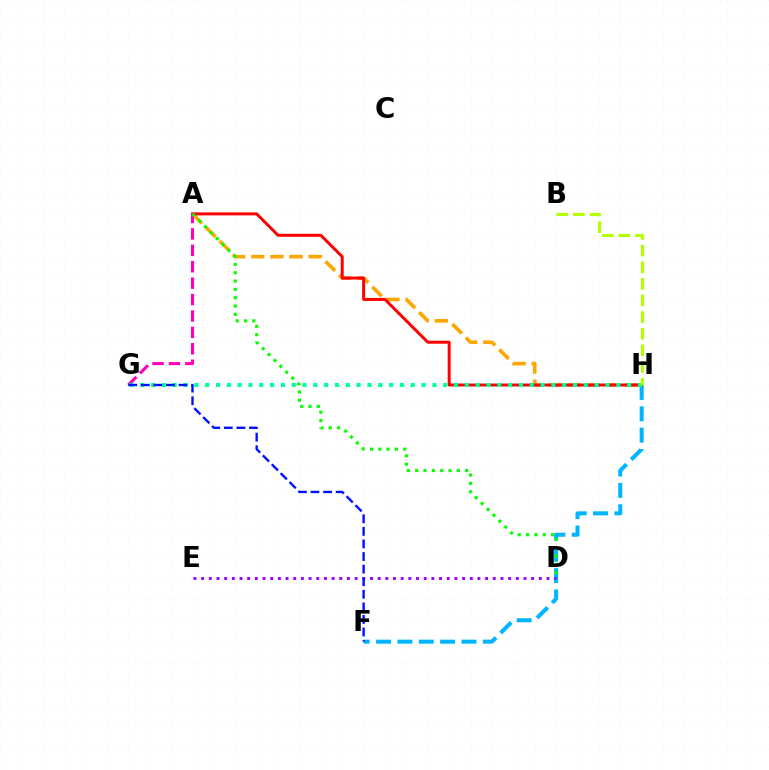{('F', 'H'): [{'color': '#00b5ff', 'line_style': 'dashed', 'thickness': 2.9}], ('A', 'H'): [{'color': '#ffa500', 'line_style': 'dashed', 'thickness': 2.59}, {'color': '#ff0000', 'line_style': 'solid', 'thickness': 2.14}], ('A', 'G'): [{'color': '#ff00bd', 'line_style': 'dashed', 'thickness': 2.23}], ('A', 'D'): [{'color': '#08ff00', 'line_style': 'dotted', 'thickness': 2.26}], ('G', 'H'): [{'color': '#00ff9d', 'line_style': 'dotted', 'thickness': 2.94}], ('D', 'E'): [{'color': '#9b00ff', 'line_style': 'dotted', 'thickness': 2.09}], ('B', 'H'): [{'color': '#b3ff00', 'line_style': 'dashed', 'thickness': 2.26}], ('F', 'G'): [{'color': '#0010ff', 'line_style': 'dashed', 'thickness': 1.71}]}